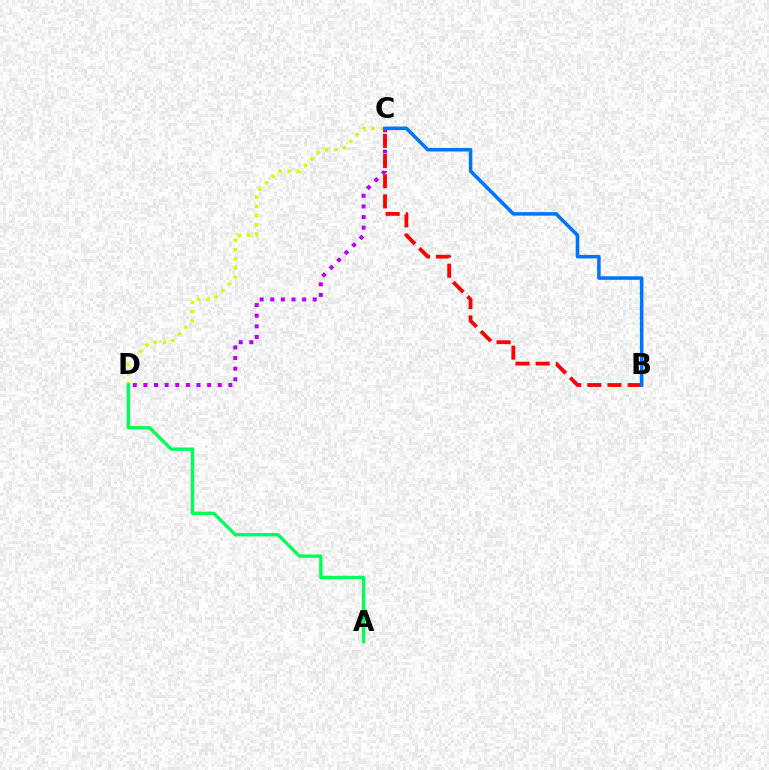{('C', 'D'): [{'color': '#d1ff00', 'line_style': 'dotted', 'thickness': 2.51}, {'color': '#b900ff', 'line_style': 'dotted', 'thickness': 2.89}], ('B', 'C'): [{'color': '#ff0000', 'line_style': 'dashed', 'thickness': 2.74}, {'color': '#0074ff', 'line_style': 'solid', 'thickness': 2.55}], ('A', 'D'): [{'color': '#00ff5c', 'line_style': 'solid', 'thickness': 2.4}]}